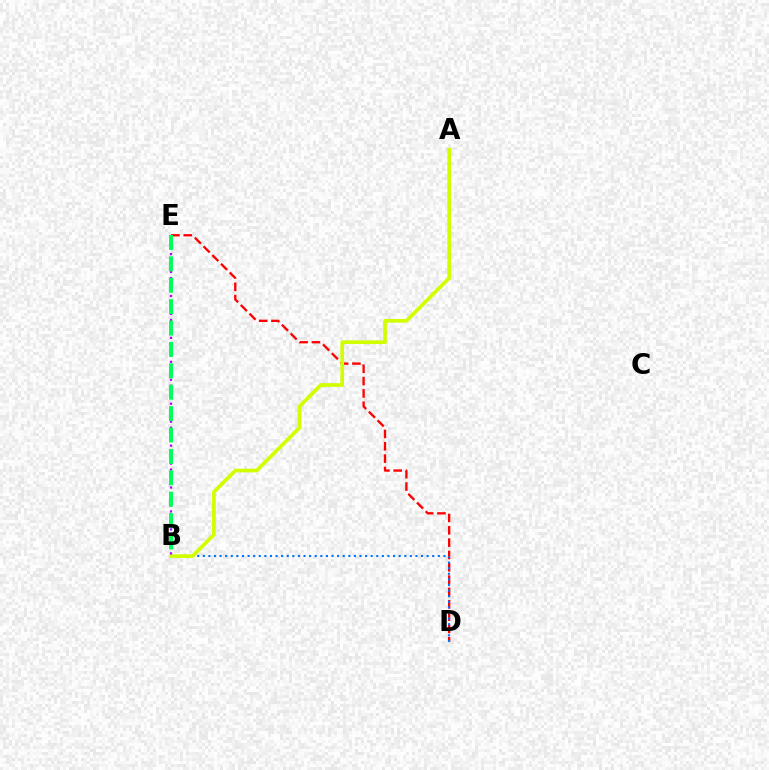{('D', 'E'): [{'color': '#ff0000', 'line_style': 'dashed', 'thickness': 1.68}], ('B', 'D'): [{'color': '#0074ff', 'line_style': 'dotted', 'thickness': 1.52}], ('A', 'B'): [{'color': '#d1ff00', 'line_style': 'solid', 'thickness': 2.66}], ('B', 'E'): [{'color': '#b900ff', 'line_style': 'dotted', 'thickness': 1.63}, {'color': '#00ff5c', 'line_style': 'dashed', 'thickness': 2.91}]}